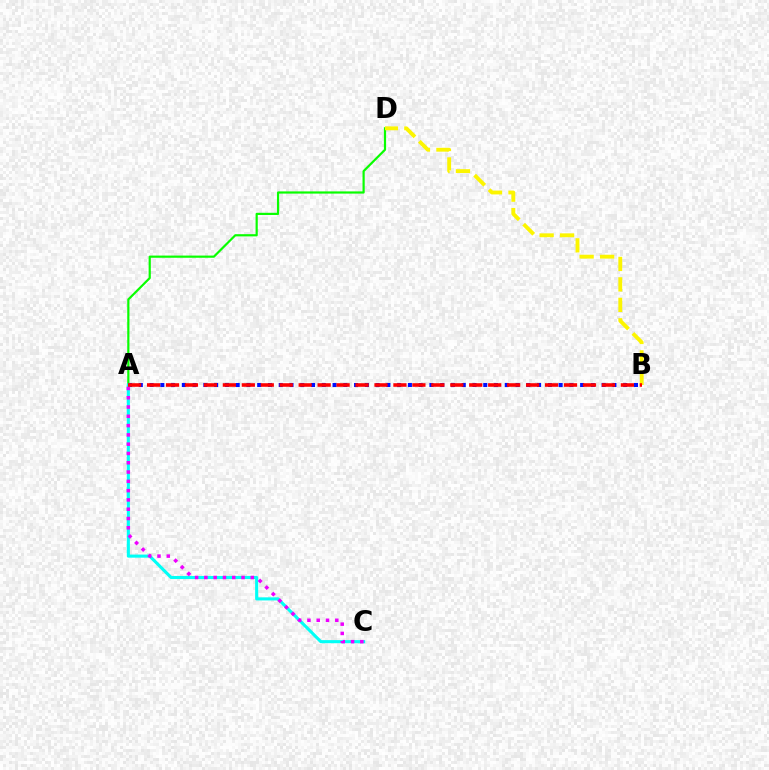{('A', 'D'): [{'color': '#08ff00', 'line_style': 'solid', 'thickness': 1.58}], ('B', 'D'): [{'color': '#fcf500', 'line_style': 'dashed', 'thickness': 2.78}], ('A', 'B'): [{'color': '#0010ff', 'line_style': 'dotted', 'thickness': 2.92}, {'color': '#ff0000', 'line_style': 'dashed', 'thickness': 2.57}], ('A', 'C'): [{'color': '#00fff6', 'line_style': 'solid', 'thickness': 2.22}, {'color': '#ee00ff', 'line_style': 'dotted', 'thickness': 2.52}]}